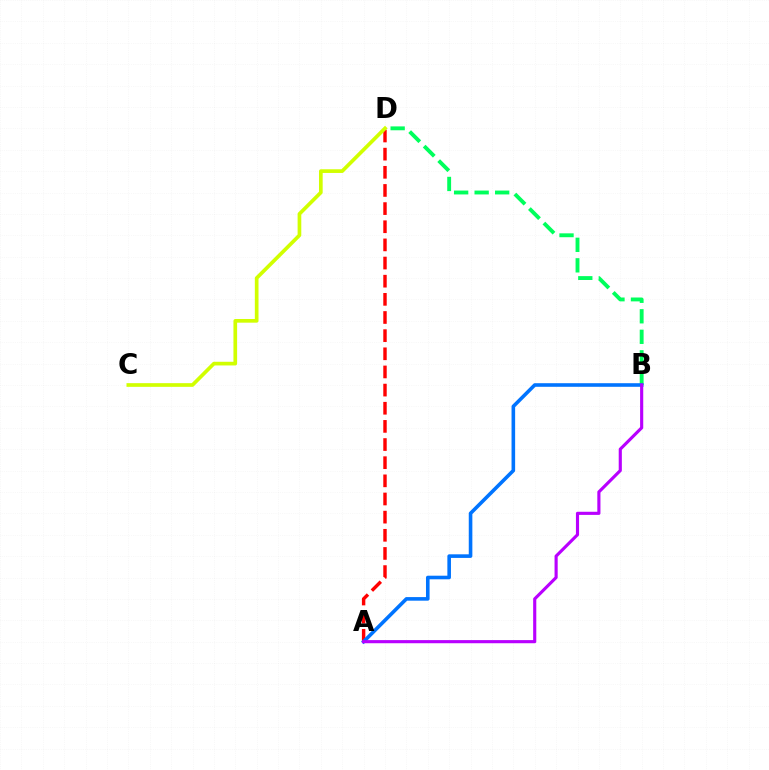{('B', 'D'): [{'color': '#00ff5c', 'line_style': 'dashed', 'thickness': 2.79}], ('A', 'D'): [{'color': '#ff0000', 'line_style': 'dashed', 'thickness': 2.47}], ('C', 'D'): [{'color': '#d1ff00', 'line_style': 'solid', 'thickness': 2.65}], ('A', 'B'): [{'color': '#0074ff', 'line_style': 'solid', 'thickness': 2.59}, {'color': '#b900ff', 'line_style': 'solid', 'thickness': 2.25}]}